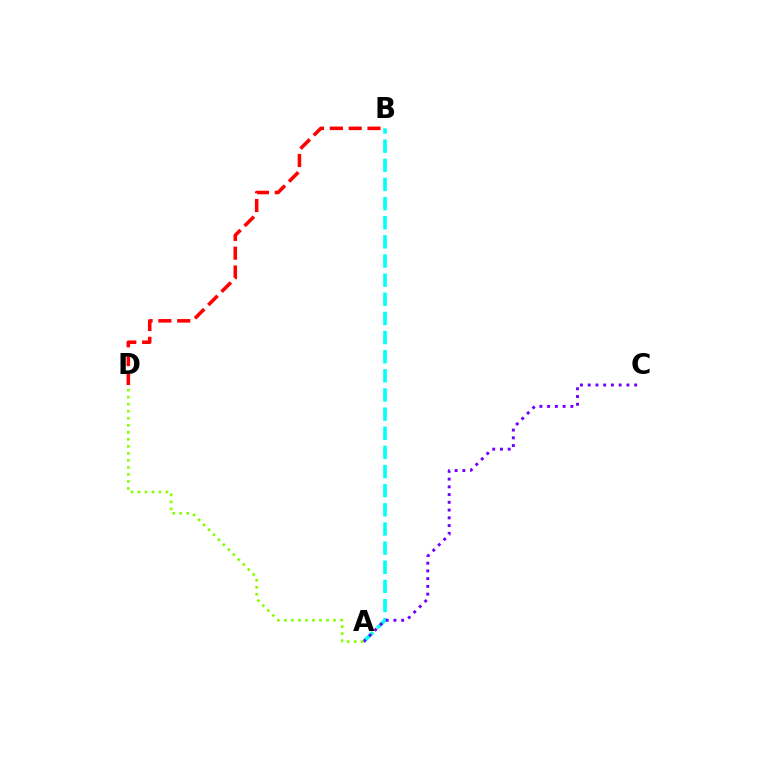{('A', 'B'): [{'color': '#00fff6', 'line_style': 'dashed', 'thickness': 2.6}], ('A', 'C'): [{'color': '#7200ff', 'line_style': 'dotted', 'thickness': 2.1}], ('A', 'D'): [{'color': '#84ff00', 'line_style': 'dotted', 'thickness': 1.91}], ('B', 'D'): [{'color': '#ff0000', 'line_style': 'dashed', 'thickness': 2.56}]}